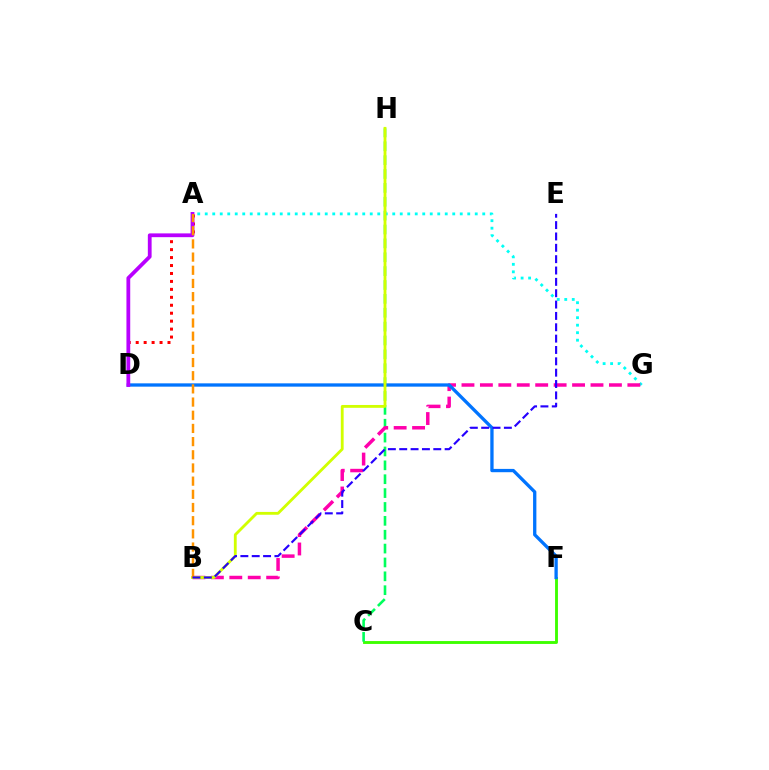{('C', 'F'): [{'color': '#3dff00', 'line_style': 'solid', 'thickness': 2.07}], ('C', 'H'): [{'color': '#00ff5c', 'line_style': 'dashed', 'thickness': 1.88}], ('A', 'G'): [{'color': '#00fff6', 'line_style': 'dotted', 'thickness': 2.04}], ('B', 'G'): [{'color': '#ff00ac', 'line_style': 'dashed', 'thickness': 2.5}], ('A', 'D'): [{'color': '#ff0000', 'line_style': 'dotted', 'thickness': 2.16}, {'color': '#b900ff', 'line_style': 'solid', 'thickness': 2.72}], ('D', 'F'): [{'color': '#0074ff', 'line_style': 'solid', 'thickness': 2.38}], ('B', 'H'): [{'color': '#d1ff00', 'line_style': 'solid', 'thickness': 2.04}], ('A', 'B'): [{'color': '#ff9400', 'line_style': 'dashed', 'thickness': 1.79}], ('B', 'E'): [{'color': '#2500ff', 'line_style': 'dashed', 'thickness': 1.54}]}